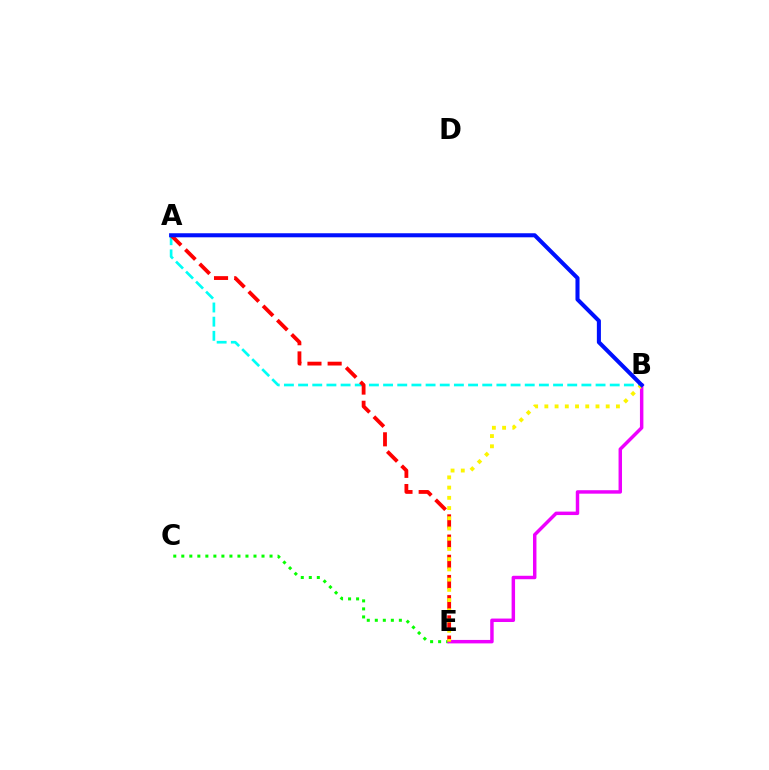{('A', 'B'): [{'color': '#00fff6', 'line_style': 'dashed', 'thickness': 1.92}, {'color': '#0010ff', 'line_style': 'solid', 'thickness': 2.92}], ('C', 'E'): [{'color': '#08ff00', 'line_style': 'dotted', 'thickness': 2.18}], ('B', 'E'): [{'color': '#ee00ff', 'line_style': 'solid', 'thickness': 2.49}, {'color': '#fcf500', 'line_style': 'dotted', 'thickness': 2.78}], ('A', 'E'): [{'color': '#ff0000', 'line_style': 'dashed', 'thickness': 2.74}]}